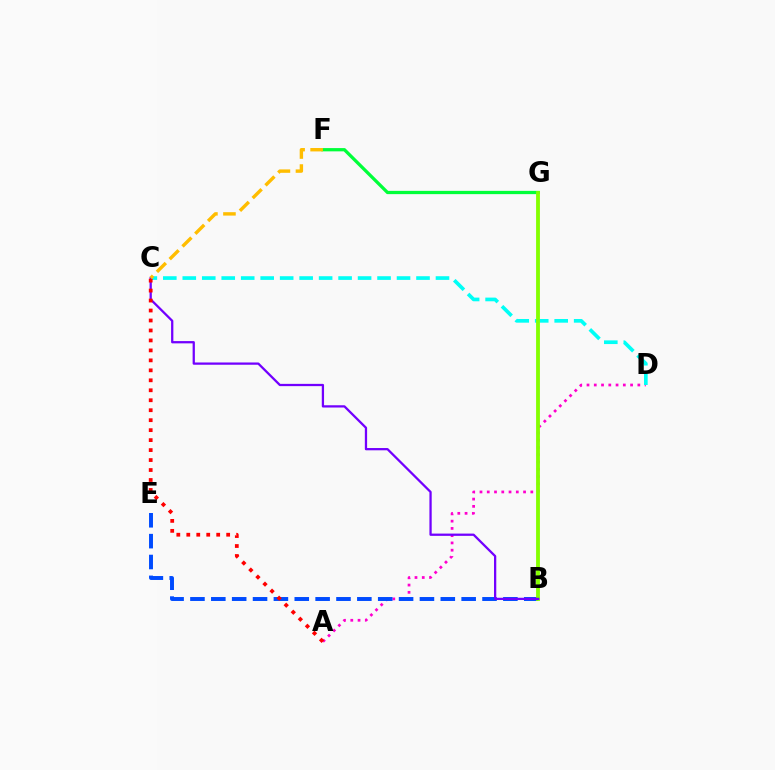{('A', 'D'): [{'color': '#ff00cf', 'line_style': 'dotted', 'thickness': 1.97}], ('F', 'G'): [{'color': '#00ff39', 'line_style': 'solid', 'thickness': 2.35}], ('C', 'D'): [{'color': '#00fff6', 'line_style': 'dashed', 'thickness': 2.65}], ('B', 'E'): [{'color': '#004bff', 'line_style': 'dashed', 'thickness': 2.83}], ('B', 'G'): [{'color': '#84ff00', 'line_style': 'solid', 'thickness': 2.76}], ('B', 'C'): [{'color': '#7200ff', 'line_style': 'solid', 'thickness': 1.63}], ('A', 'C'): [{'color': '#ff0000', 'line_style': 'dotted', 'thickness': 2.71}], ('C', 'F'): [{'color': '#ffbd00', 'line_style': 'dashed', 'thickness': 2.45}]}